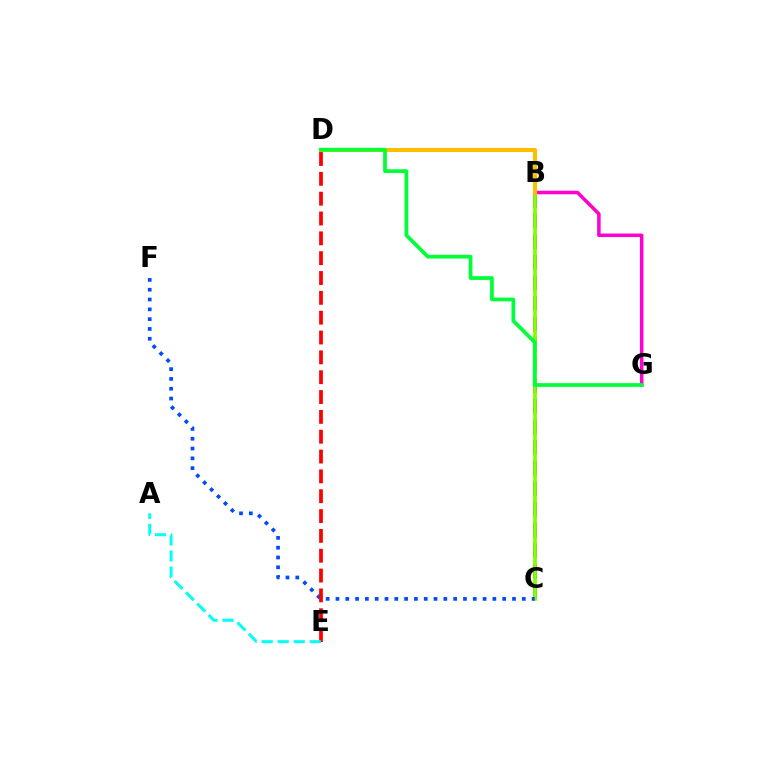{('B', 'C'): [{'color': '#7200ff', 'line_style': 'dashed', 'thickness': 2.8}, {'color': '#84ff00', 'line_style': 'solid', 'thickness': 2.69}], ('B', 'G'): [{'color': '#ff00cf', 'line_style': 'solid', 'thickness': 2.53}], ('B', 'D'): [{'color': '#ffbd00', 'line_style': 'solid', 'thickness': 2.94}], ('C', 'F'): [{'color': '#004bff', 'line_style': 'dotted', 'thickness': 2.66}], ('D', 'E'): [{'color': '#ff0000', 'line_style': 'dashed', 'thickness': 2.69}], ('D', 'G'): [{'color': '#00ff39', 'line_style': 'solid', 'thickness': 2.69}], ('A', 'E'): [{'color': '#00fff6', 'line_style': 'dashed', 'thickness': 2.18}]}